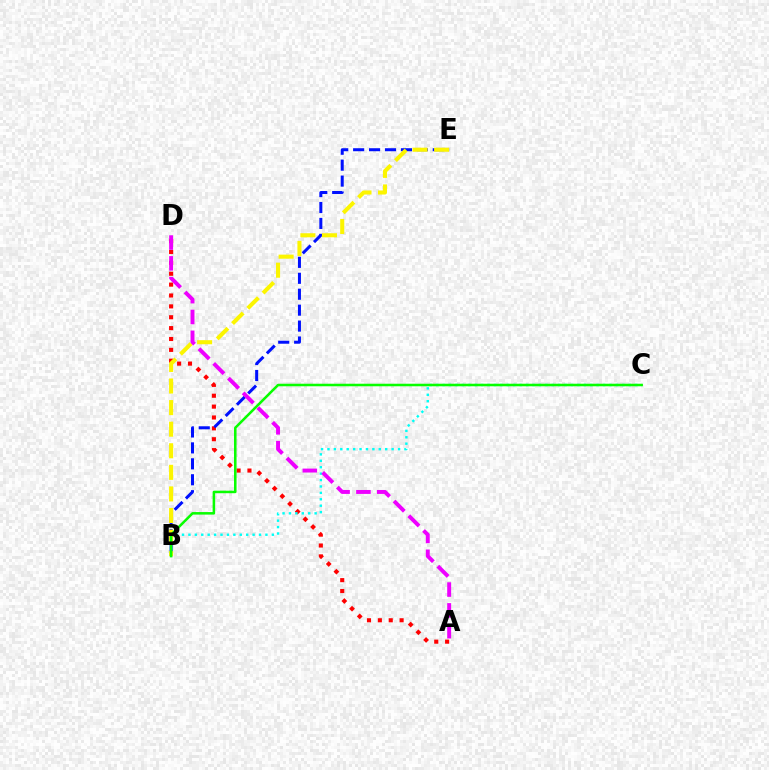{('A', 'D'): [{'color': '#ff0000', 'line_style': 'dotted', 'thickness': 2.95}, {'color': '#ee00ff', 'line_style': 'dashed', 'thickness': 2.83}], ('B', 'E'): [{'color': '#0010ff', 'line_style': 'dashed', 'thickness': 2.16}, {'color': '#fcf500', 'line_style': 'dashed', 'thickness': 2.93}], ('B', 'C'): [{'color': '#00fff6', 'line_style': 'dotted', 'thickness': 1.74}, {'color': '#08ff00', 'line_style': 'solid', 'thickness': 1.83}]}